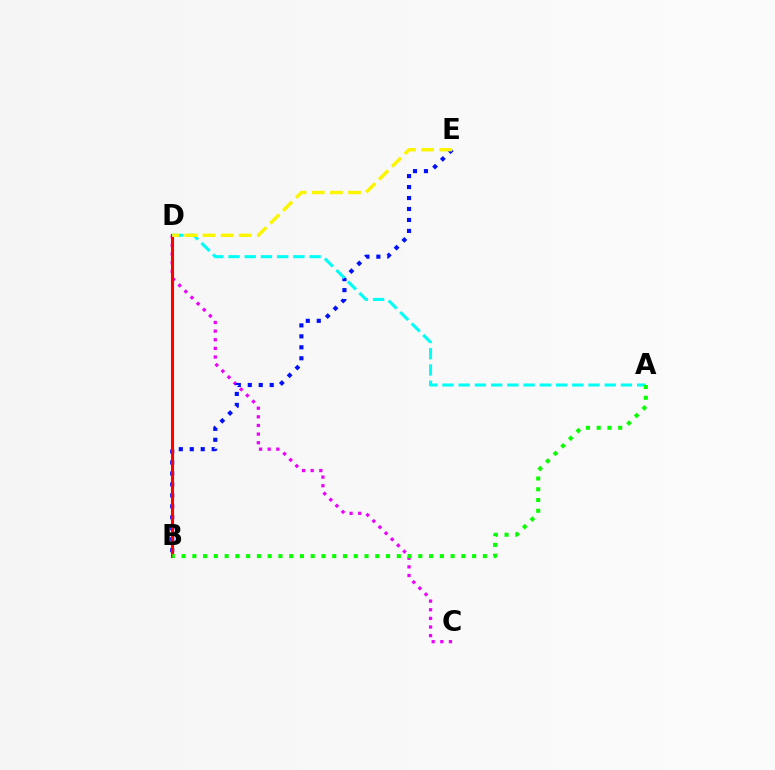{('C', 'D'): [{'color': '#ee00ff', 'line_style': 'dotted', 'thickness': 2.35}], ('B', 'E'): [{'color': '#0010ff', 'line_style': 'dotted', 'thickness': 2.98}], ('B', 'D'): [{'color': '#ff0000', 'line_style': 'solid', 'thickness': 2.21}], ('A', 'D'): [{'color': '#00fff6', 'line_style': 'dashed', 'thickness': 2.2}], ('A', 'B'): [{'color': '#08ff00', 'line_style': 'dotted', 'thickness': 2.92}], ('D', 'E'): [{'color': '#fcf500', 'line_style': 'dashed', 'thickness': 2.46}]}